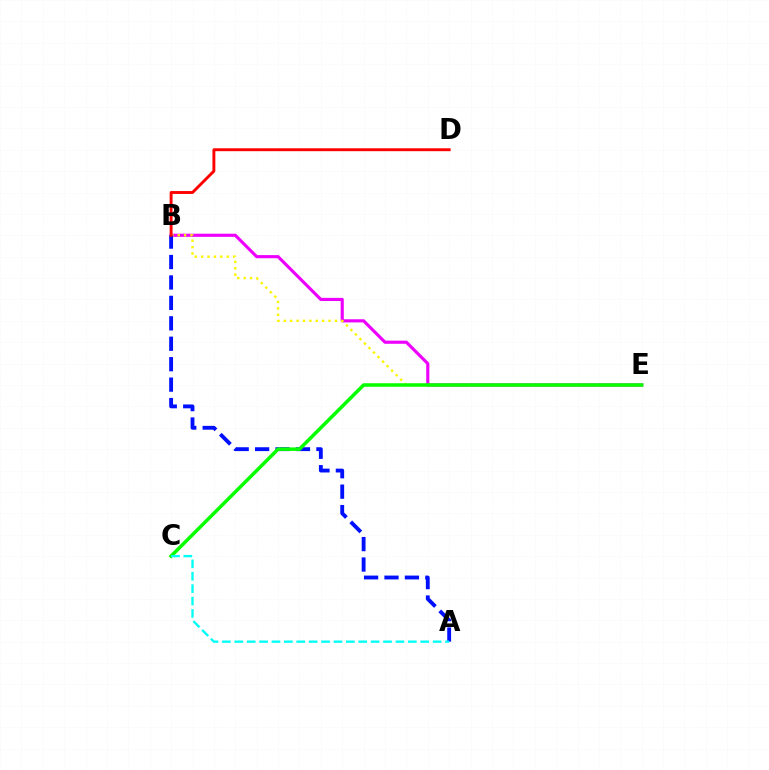{('B', 'E'): [{'color': '#ee00ff', 'line_style': 'solid', 'thickness': 2.26}, {'color': '#fcf500', 'line_style': 'dotted', 'thickness': 1.74}], ('A', 'B'): [{'color': '#0010ff', 'line_style': 'dashed', 'thickness': 2.78}], ('B', 'D'): [{'color': '#ff0000', 'line_style': 'solid', 'thickness': 2.09}], ('C', 'E'): [{'color': '#08ff00', 'line_style': 'solid', 'thickness': 2.54}], ('A', 'C'): [{'color': '#00fff6', 'line_style': 'dashed', 'thickness': 1.68}]}